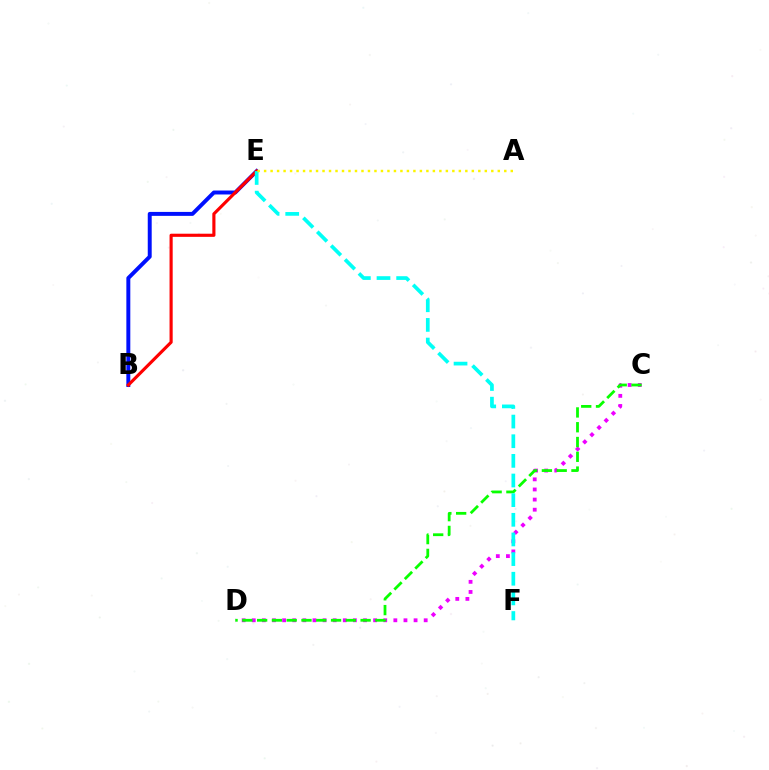{('C', 'D'): [{'color': '#ee00ff', 'line_style': 'dotted', 'thickness': 2.75}, {'color': '#08ff00', 'line_style': 'dashed', 'thickness': 2.01}], ('B', 'E'): [{'color': '#0010ff', 'line_style': 'solid', 'thickness': 2.84}, {'color': '#ff0000', 'line_style': 'solid', 'thickness': 2.26}], ('E', 'F'): [{'color': '#00fff6', 'line_style': 'dashed', 'thickness': 2.67}], ('A', 'E'): [{'color': '#fcf500', 'line_style': 'dotted', 'thickness': 1.76}]}